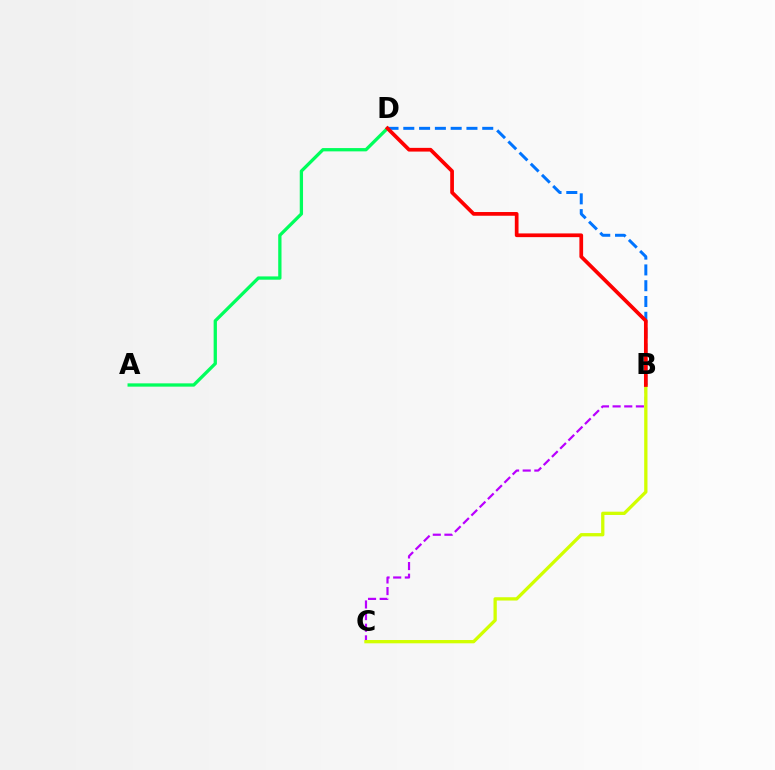{('A', 'D'): [{'color': '#00ff5c', 'line_style': 'solid', 'thickness': 2.37}], ('B', 'C'): [{'color': '#b900ff', 'line_style': 'dashed', 'thickness': 1.58}, {'color': '#d1ff00', 'line_style': 'solid', 'thickness': 2.37}], ('B', 'D'): [{'color': '#0074ff', 'line_style': 'dashed', 'thickness': 2.14}, {'color': '#ff0000', 'line_style': 'solid', 'thickness': 2.68}]}